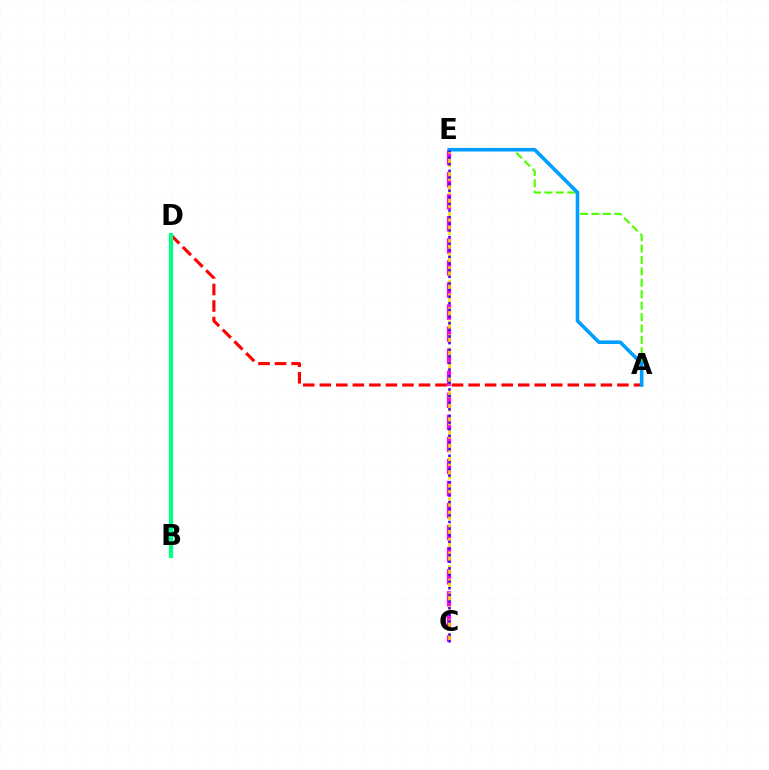{('A', 'E'): [{'color': '#4fff00', 'line_style': 'dashed', 'thickness': 1.55}, {'color': '#009eff', 'line_style': 'solid', 'thickness': 2.59}], ('C', 'E'): [{'color': '#ff00ed', 'line_style': 'dashed', 'thickness': 3.0}, {'color': '#ffd500', 'line_style': 'dashed', 'thickness': 1.84}, {'color': '#3700ff', 'line_style': 'dotted', 'thickness': 1.8}], ('A', 'D'): [{'color': '#ff0000', 'line_style': 'dashed', 'thickness': 2.25}], ('B', 'D'): [{'color': '#00ff86', 'line_style': 'solid', 'thickness': 2.99}]}